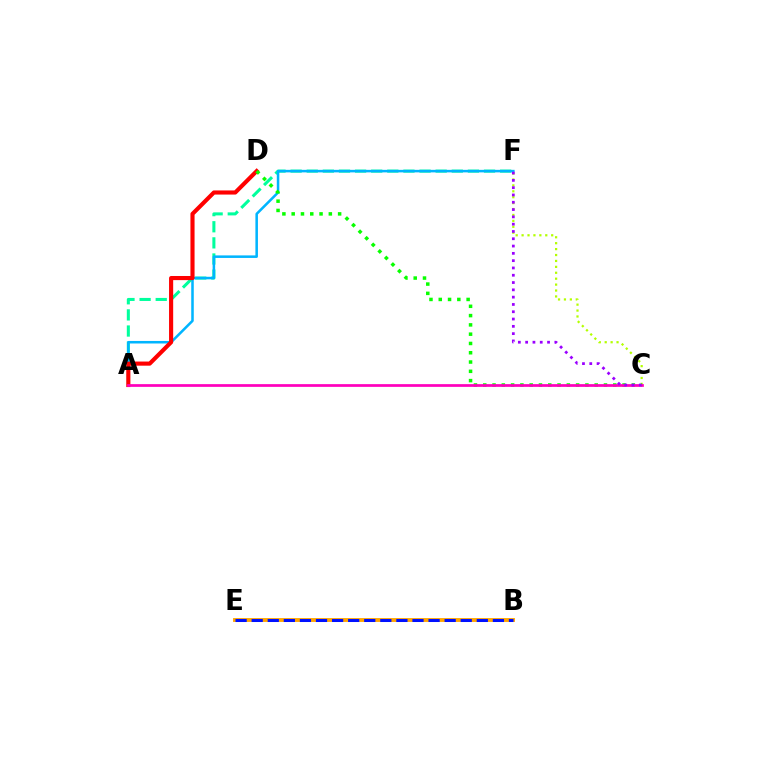{('B', 'E'): [{'color': '#ffa500', 'line_style': 'solid', 'thickness': 2.79}, {'color': '#0010ff', 'line_style': 'dashed', 'thickness': 2.18}], ('A', 'F'): [{'color': '#00ff9d', 'line_style': 'dashed', 'thickness': 2.19}, {'color': '#00b5ff', 'line_style': 'solid', 'thickness': 1.83}], ('A', 'D'): [{'color': '#ff0000', 'line_style': 'solid', 'thickness': 2.97}], ('C', 'F'): [{'color': '#b3ff00', 'line_style': 'dotted', 'thickness': 1.61}, {'color': '#9b00ff', 'line_style': 'dotted', 'thickness': 1.98}], ('C', 'D'): [{'color': '#08ff00', 'line_style': 'dotted', 'thickness': 2.52}], ('A', 'C'): [{'color': '#ff00bd', 'line_style': 'solid', 'thickness': 1.96}]}